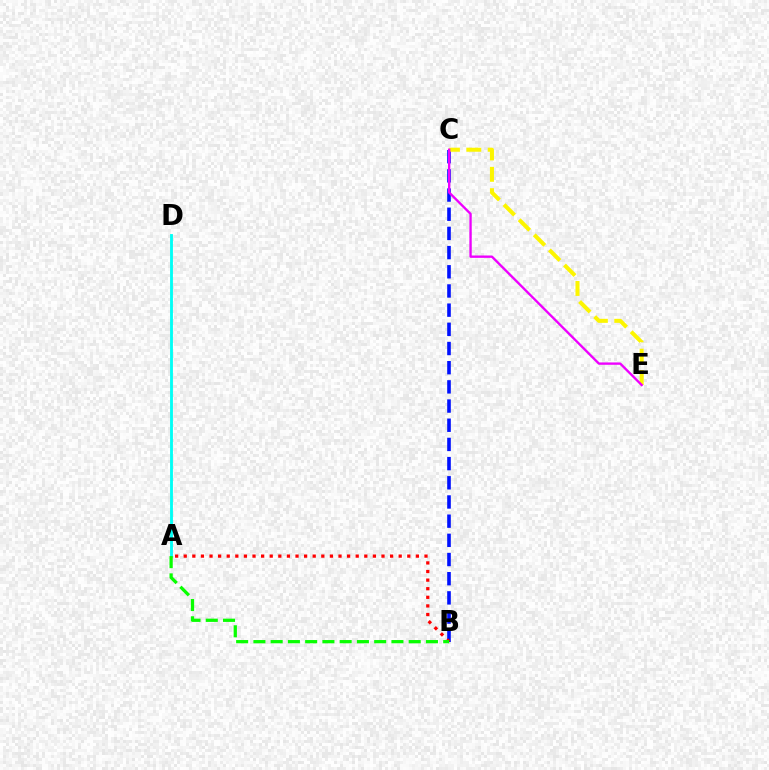{('B', 'C'): [{'color': '#0010ff', 'line_style': 'dashed', 'thickness': 2.61}], ('C', 'E'): [{'color': '#fcf500', 'line_style': 'dashed', 'thickness': 2.9}, {'color': '#ee00ff', 'line_style': 'solid', 'thickness': 1.69}], ('A', 'D'): [{'color': '#00fff6', 'line_style': 'solid', 'thickness': 2.05}], ('A', 'B'): [{'color': '#ff0000', 'line_style': 'dotted', 'thickness': 2.34}, {'color': '#08ff00', 'line_style': 'dashed', 'thickness': 2.34}]}